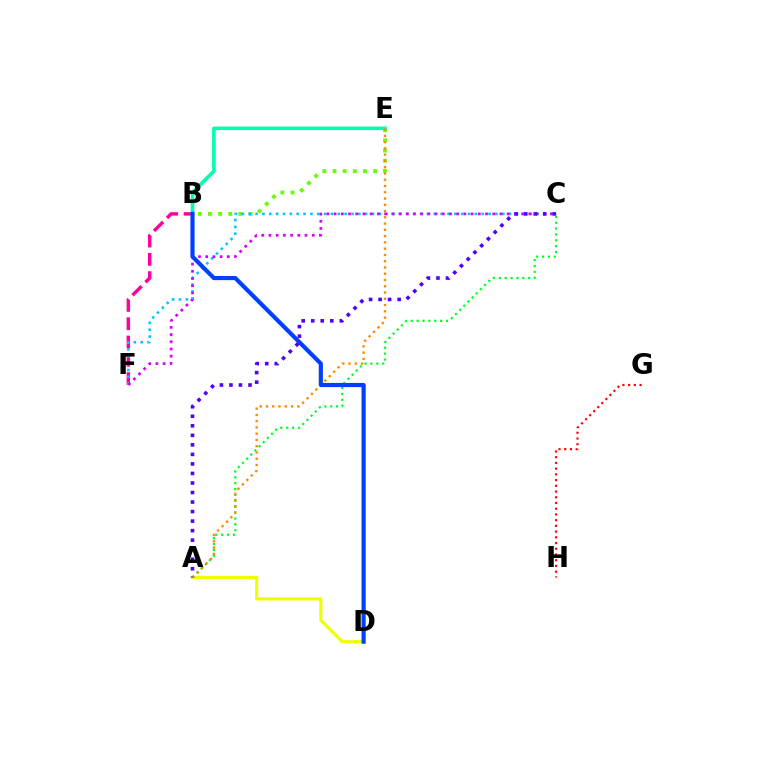{('B', 'F'): [{'color': '#ff00a0', 'line_style': 'dashed', 'thickness': 2.49}], ('B', 'E'): [{'color': '#66ff00', 'line_style': 'dotted', 'thickness': 2.76}, {'color': '#00ffaf', 'line_style': 'solid', 'thickness': 2.58}], ('C', 'F'): [{'color': '#00c7ff', 'line_style': 'dotted', 'thickness': 1.86}, {'color': '#d600ff', 'line_style': 'dotted', 'thickness': 1.96}], ('A', 'C'): [{'color': '#00ff27', 'line_style': 'dotted', 'thickness': 1.6}, {'color': '#4f00ff', 'line_style': 'dotted', 'thickness': 2.59}], ('A', 'E'): [{'color': '#ff8800', 'line_style': 'dotted', 'thickness': 1.7}], ('A', 'D'): [{'color': '#eeff00', 'line_style': 'solid', 'thickness': 2.27}], ('G', 'H'): [{'color': '#ff0000', 'line_style': 'dotted', 'thickness': 1.55}], ('B', 'D'): [{'color': '#003fff', 'line_style': 'solid', 'thickness': 2.99}]}